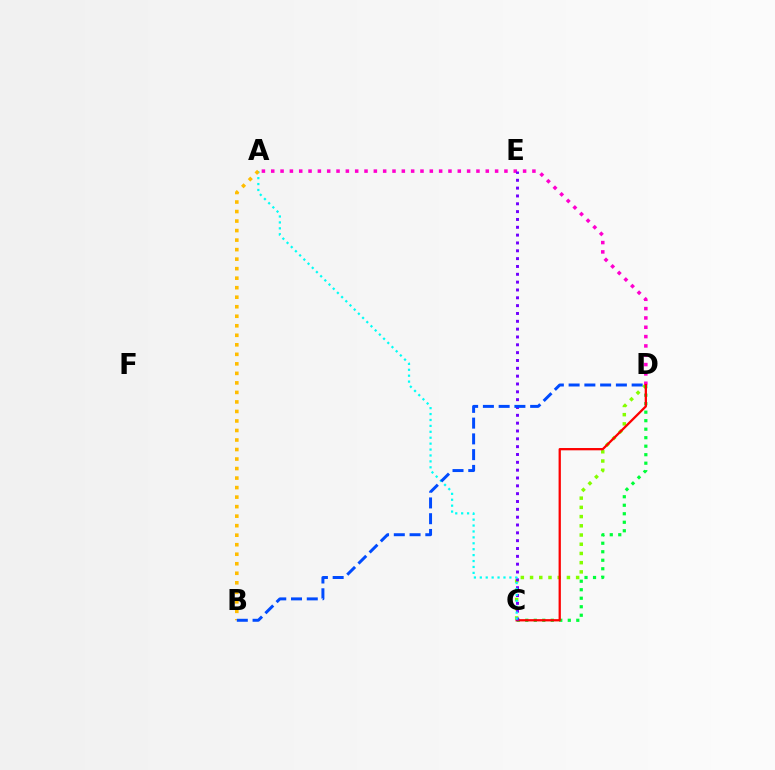{('C', 'D'): [{'color': '#84ff00', 'line_style': 'dotted', 'thickness': 2.5}, {'color': '#00ff39', 'line_style': 'dotted', 'thickness': 2.31}, {'color': '#ff0000', 'line_style': 'solid', 'thickness': 1.64}], ('A', 'D'): [{'color': '#ff00cf', 'line_style': 'dotted', 'thickness': 2.53}], ('C', 'E'): [{'color': '#7200ff', 'line_style': 'dotted', 'thickness': 2.13}], ('A', 'C'): [{'color': '#00fff6', 'line_style': 'dotted', 'thickness': 1.61}], ('A', 'B'): [{'color': '#ffbd00', 'line_style': 'dotted', 'thickness': 2.59}], ('B', 'D'): [{'color': '#004bff', 'line_style': 'dashed', 'thickness': 2.14}]}